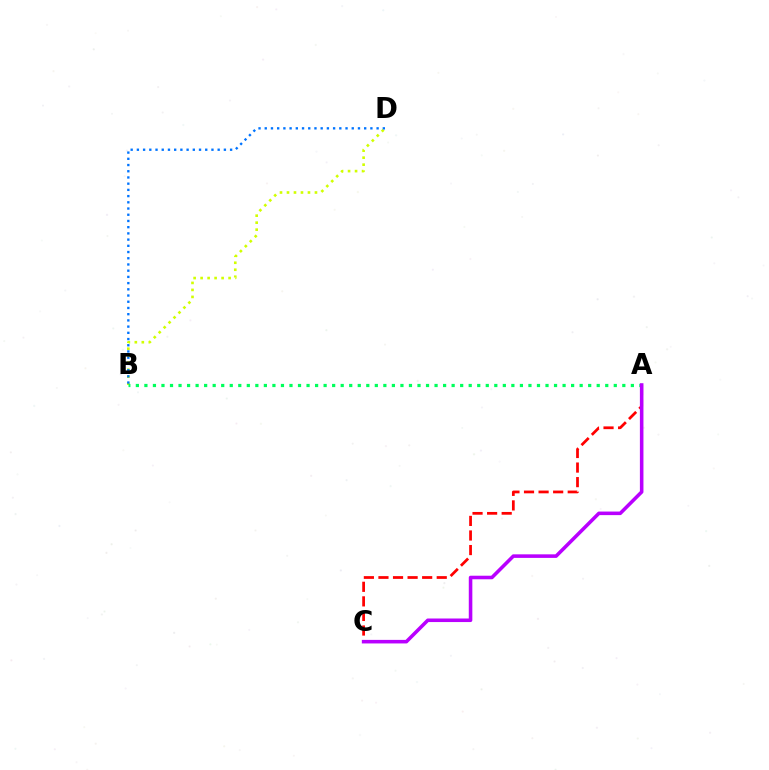{('B', 'D'): [{'color': '#d1ff00', 'line_style': 'dotted', 'thickness': 1.9}, {'color': '#0074ff', 'line_style': 'dotted', 'thickness': 1.69}], ('A', 'B'): [{'color': '#00ff5c', 'line_style': 'dotted', 'thickness': 2.32}], ('A', 'C'): [{'color': '#ff0000', 'line_style': 'dashed', 'thickness': 1.98}, {'color': '#b900ff', 'line_style': 'solid', 'thickness': 2.56}]}